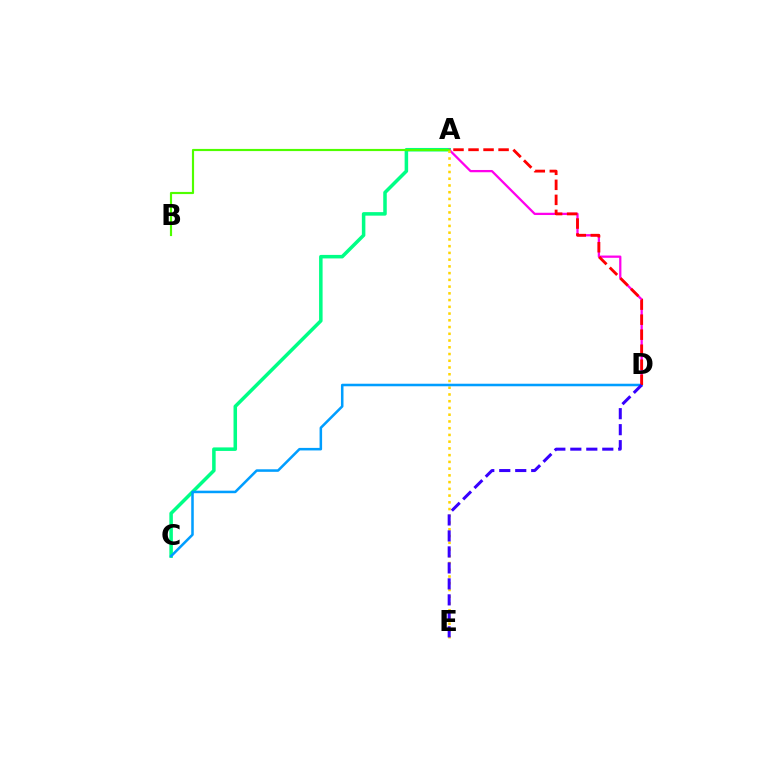{('A', 'C'): [{'color': '#00ff86', 'line_style': 'solid', 'thickness': 2.53}], ('A', 'D'): [{'color': '#ff00ed', 'line_style': 'solid', 'thickness': 1.63}, {'color': '#ff0000', 'line_style': 'dashed', 'thickness': 2.04}], ('A', 'B'): [{'color': '#4fff00', 'line_style': 'solid', 'thickness': 1.56}], ('A', 'E'): [{'color': '#ffd500', 'line_style': 'dotted', 'thickness': 1.83}], ('C', 'D'): [{'color': '#009eff', 'line_style': 'solid', 'thickness': 1.83}], ('D', 'E'): [{'color': '#3700ff', 'line_style': 'dashed', 'thickness': 2.17}]}